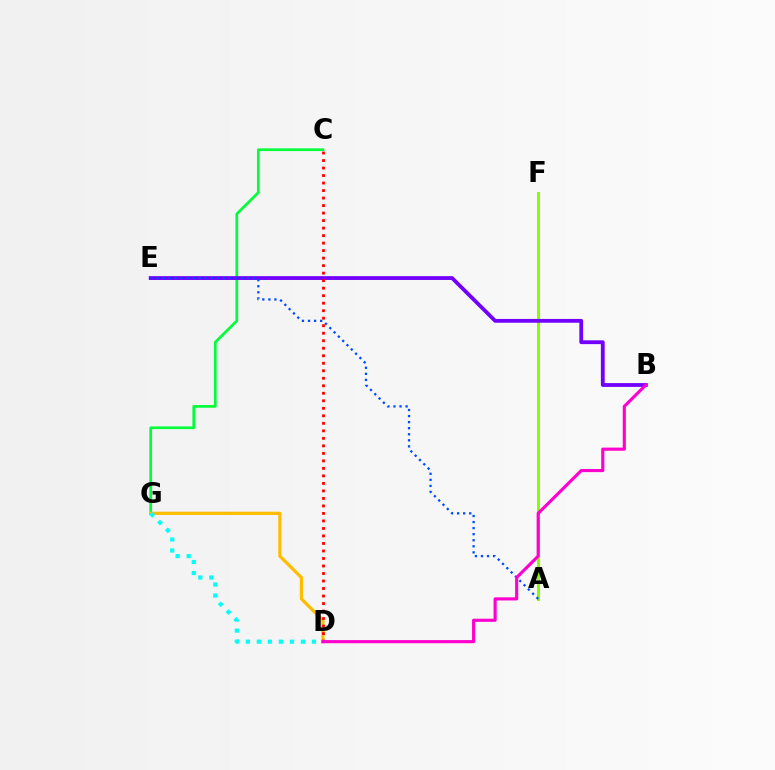{('C', 'G'): [{'color': '#00ff39', 'line_style': 'solid', 'thickness': 1.94}], ('A', 'F'): [{'color': '#84ff00', 'line_style': 'solid', 'thickness': 2.13}], ('D', 'G'): [{'color': '#ffbd00', 'line_style': 'solid', 'thickness': 2.32}, {'color': '#00fff6', 'line_style': 'dotted', 'thickness': 2.99}], ('B', 'E'): [{'color': '#7200ff', 'line_style': 'solid', 'thickness': 2.74}], ('A', 'E'): [{'color': '#004bff', 'line_style': 'dotted', 'thickness': 1.65}], ('C', 'D'): [{'color': '#ff0000', 'line_style': 'dotted', 'thickness': 2.04}], ('B', 'D'): [{'color': '#ff00cf', 'line_style': 'solid', 'thickness': 2.25}]}